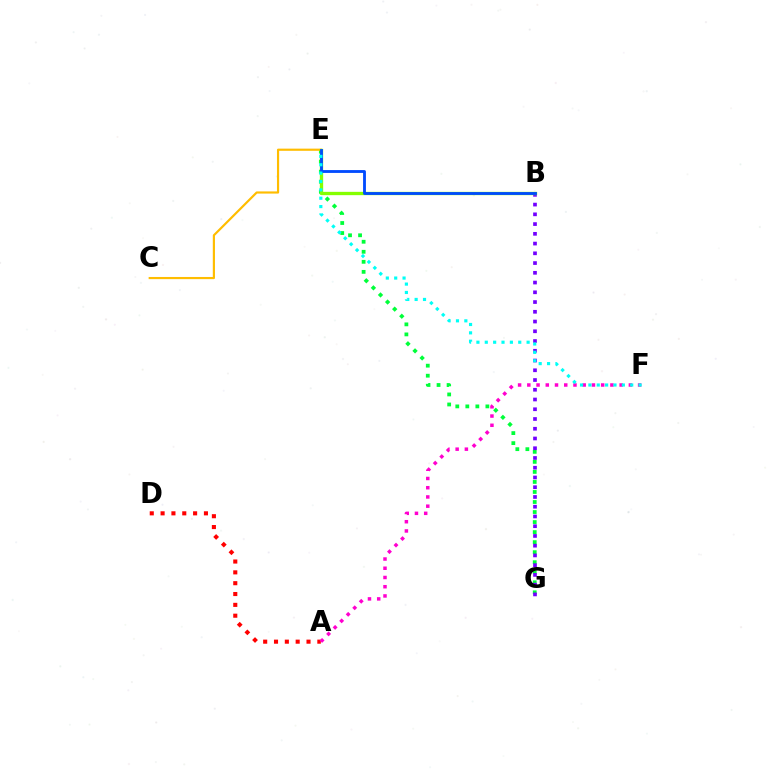{('E', 'G'): [{'color': '#00ff39', 'line_style': 'dotted', 'thickness': 2.73}], ('B', 'G'): [{'color': '#7200ff', 'line_style': 'dotted', 'thickness': 2.65}], ('A', 'D'): [{'color': '#ff0000', 'line_style': 'dotted', 'thickness': 2.94}], ('C', 'E'): [{'color': '#ffbd00', 'line_style': 'solid', 'thickness': 1.56}], ('B', 'E'): [{'color': '#84ff00', 'line_style': 'solid', 'thickness': 2.39}, {'color': '#004bff', 'line_style': 'solid', 'thickness': 2.04}], ('A', 'F'): [{'color': '#ff00cf', 'line_style': 'dotted', 'thickness': 2.51}], ('E', 'F'): [{'color': '#00fff6', 'line_style': 'dotted', 'thickness': 2.27}]}